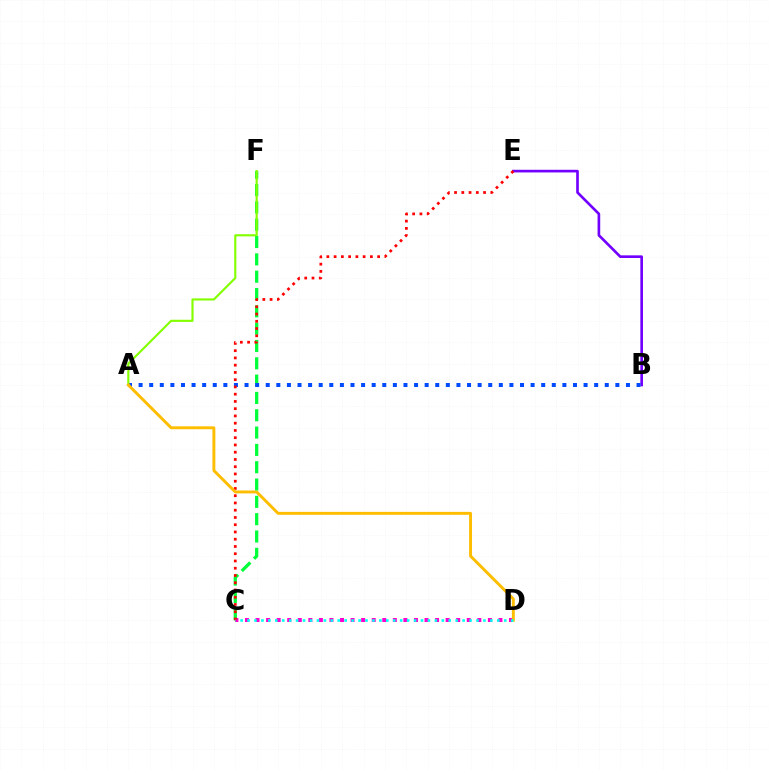{('C', 'F'): [{'color': '#00ff39', 'line_style': 'dashed', 'thickness': 2.35}], ('B', 'E'): [{'color': '#7200ff', 'line_style': 'solid', 'thickness': 1.91}], ('A', 'B'): [{'color': '#004bff', 'line_style': 'dotted', 'thickness': 2.88}], ('A', 'F'): [{'color': '#84ff00', 'line_style': 'solid', 'thickness': 1.55}], ('C', 'D'): [{'color': '#ff00cf', 'line_style': 'dotted', 'thickness': 2.87}, {'color': '#00fff6', 'line_style': 'dotted', 'thickness': 1.88}], ('C', 'E'): [{'color': '#ff0000', 'line_style': 'dotted', 'thickness': 1.97}], ('A', 'D'): [{'color': '#ffbd00', 'line_style': 'solid', 'thickness': 2.1}]}